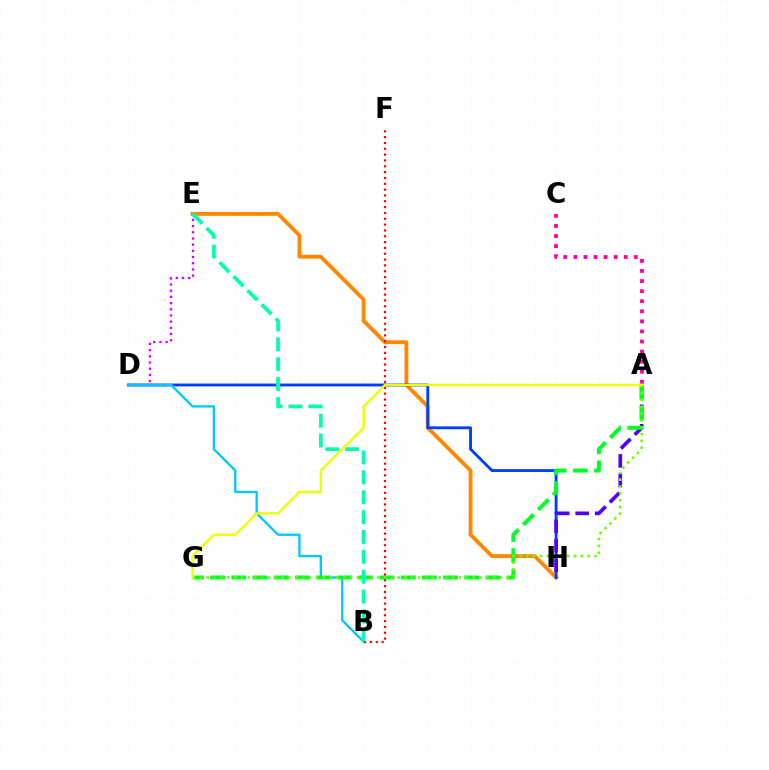{('D', 'E'): [{'color': '#d600ff', 'line_style': 'dotted', 'thickness': 1.68}], ('E', 'H'): [{'color': '#ff8800', 'line_style': 'solid', 'thickness': 2.78}], ('D', 'H'): [{'color': '#003fff', 'line_style': 'solid', 'thickness': 2.07}], ('A', 'H'): [{'color': '#4f00ff', 'line_style': 'dashed', 'thickness': 2.65}], ('B', 'D'): [{'color': '#00c7ff', 'line_style': 'solid', 'thickness': 1.67}], ('A', 'G'): [{'color': '#00ff27', 'line_style': 'dashed', 'thickness': 2.88}, {'color': '#66ff00', 'line_style': 'dotted', 'thickness': 1.85}, {'color': '#eeff00', 'line_style': 'solid', 'thickness': 1.73}], ('A', 'C'): [{'color': '#ff00a0', 'line_style': 'dotted', 'thickness': 2.74}], ('B', 'F'): [{'color': '#ff0000', 'line_style': 'dotted', 'thickness': 1.58}], ('B', 'E'): [{'color': '#00ffaf', 'line_style': 'dashed', 'thickness': 2.7}]}